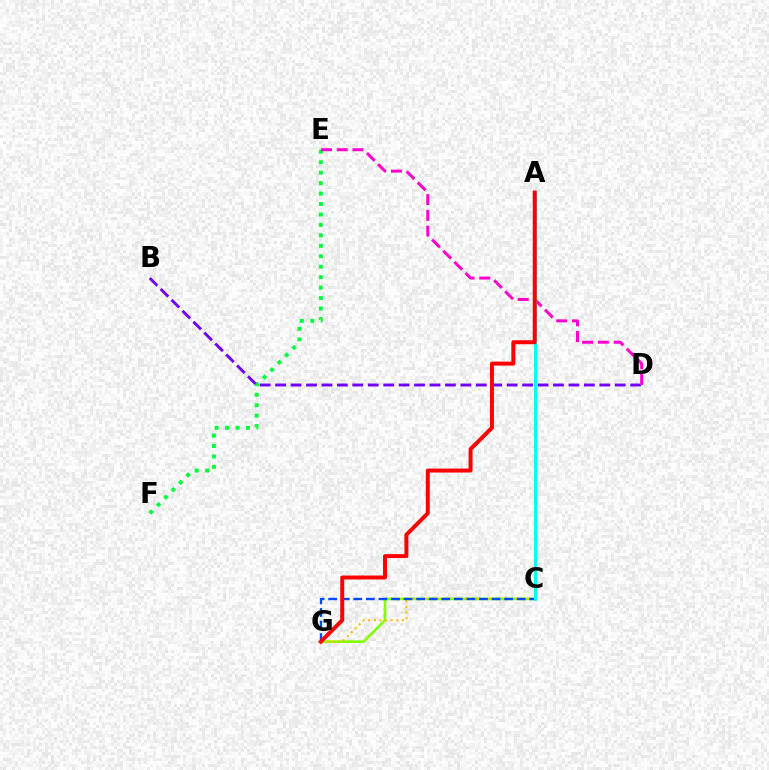{('E', 'F'): [{'color': '#00ff39', 'line_style': 'dotted', 'thickness': 2.84}], ('B', 'D'): [{'color': '#7200ff', 'line_style': 'dashed', 'thickness': 2.1}], ('C', 'G'): [{'color': '#84ff00', 'line_style': 'solid', 'thickness': 1.91}, {'color': '#ffbd00', 'line_style': 'dotted', 'thickness': 1.53}, {'color': '#004bff', 'line_style': 'dashed', 'thickness': 1.71}], ('D', 'E'): [{'color': '#ff00cf', 'line_style': 'dashed', 'thickness': 2.14}], ('A', 'C'): [{'color': '#00fff6', 'line_style': 'solid', 'thickness': 2.11}], ('A', 'G'): [{'color': '#ff0000', 'line_style': 'solid', 'thickness': 2.85}]}